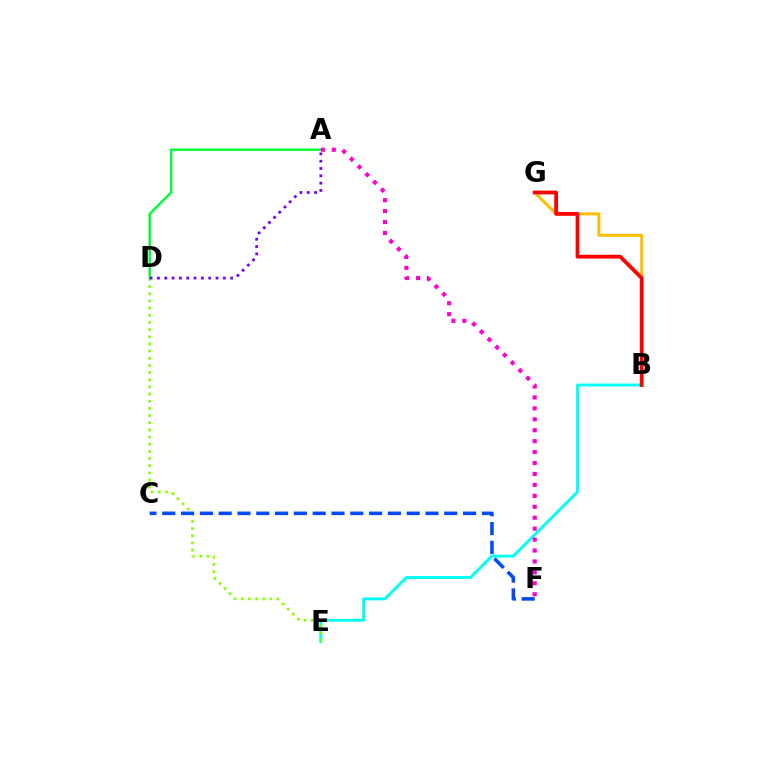{('A', 'D'): [{'color': '#00ff39', 'line_style': 'solid', 'thickness': 1.78}, {'color': '#7200ff', 'line_style': 'dotted', 'thickness': 1.99}], ('B', 'G'): [{'color': '#ffbd00', 'line_style': 'solid', 'thickness': 2.12}, {'color': '#ff0000', 'line_style': 'solid', 'thickness': 2.72}], ('B', 'E'): [{'color': '#00fff6', 'line_style': 'solid', 'thickness': 2.09}], ('D', 'E'): [{'color': '#84ff00', 'line_style': 'dotted', 'thickness': 1.95}], ('A', 'F'): [{'color': '#ff00cf', 'line_style': 'dotted', 'thickness': 2.97}], ('C', 'F'): [{'color': '#004bff', 'line_style': 'dashed', 'thickness': 2.55}]}